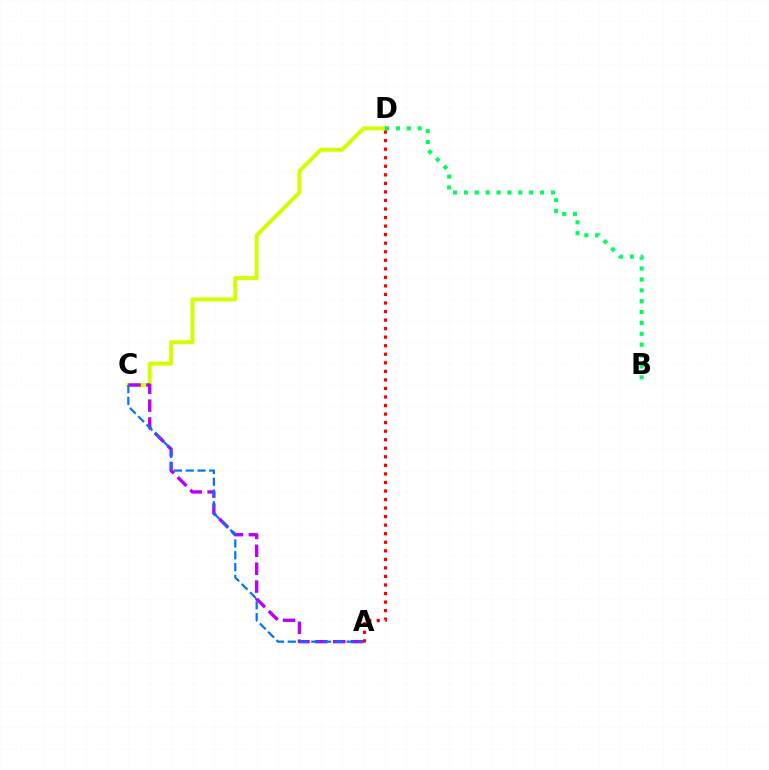{('C', 'D'): [{'color': '#d1ff00', 'line_style': 'solid', 'thickness': 2.83}], ('A', 'C'): [{'color': '#b900ff', 'line_style': 'dashed', 'thickness': 2.43}, {'color': '#0074ff', 'line_style': 'dashed', 'thickness': 1.6}], ('B', 'D'): [{'color': '#00ff5c', 'line_style': 'dotted', 'thickness': 2.96}], ('A', 'D'): [{'color': '#ff0000', 'line_style': 'dotted', 'thickness': 2.32}]}